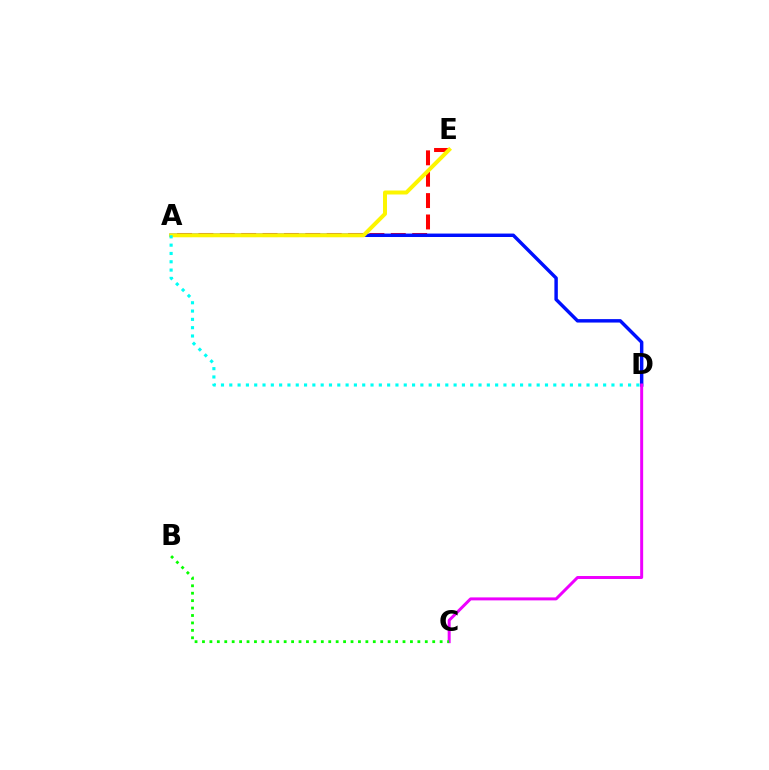{('A', 'E'): [{'color': '#ff0000', 'line_style': 'dashed', 'thickness': 2.9}, {'color': '#fcf500', 'line_style': 'solid', 'thickness': 2.87}], ('A', 'D'): [{'color': '#0010ff', 'line_style': 'solid', 'thickness': 2.48}, {'color': '#00fff6', 'line_style': 'dotted', 'thickness': 2.26}], ('C', 'D'): [{'color': '#ee00ff', 'line_style': 'solid', 'thickness': 2.14}], ('B', 'C'): [{'color': '#08ff00', 'line_style': 'dotted', 'thickness': 2.02}]}